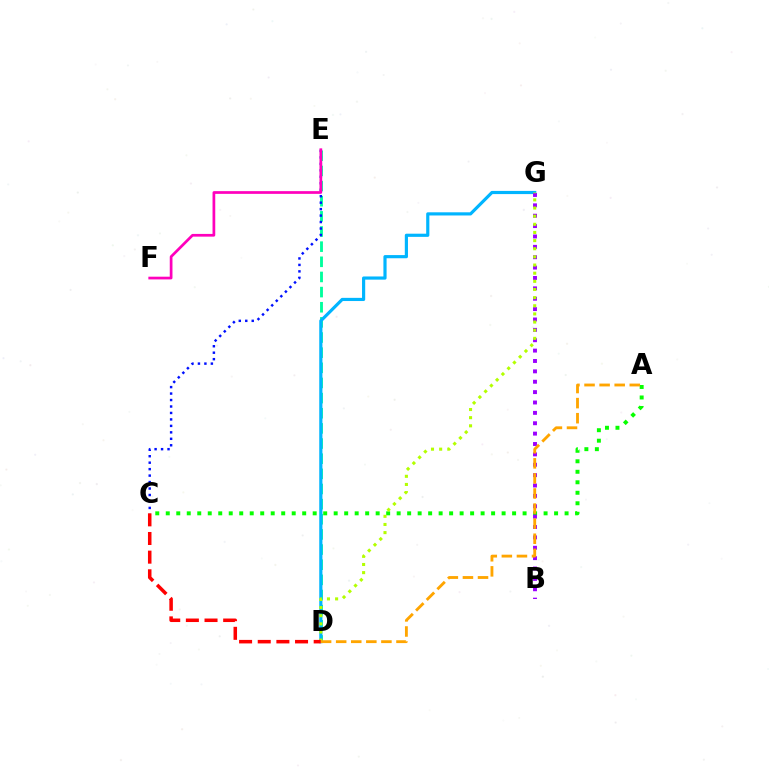{('D', 'E'): [{'color': '#00ff9d', 'line_style': 'dashed', 'thickness': 2.06}], ('D', 'G'): [{'color': '#00b5ff', 'line_style': 'solid', 'thickness': 2.28}, {'color': '#b3ff00', 'line_style': 'dotted', 'thickness': 2.21}], ('C', 'E'): [{'color': '#0010ff', 'line_style': 'dotted', 'thickness': 1.76}], ('A', 'C'): [{'color': '#08ff00', 'line_style': 'dotted', 'thickness': 2.85}], ('E', 'F'): [{'color': '#ff00bd', 'line_style': 'solid', 'thickness': 1.96}], ('B', 'G'): [{'color': '#9b00ff', 'line_style': 'dotted', 'thickness': 2.82}], ('C', 'D'): [{'color': '#ff0000', 'line_style': 'dashed', 'thickness': 2.53}], ('A', 'D'): [{'color': '#ffa500', 'line_style': 'dashed', 'thickness': 2.05}]}